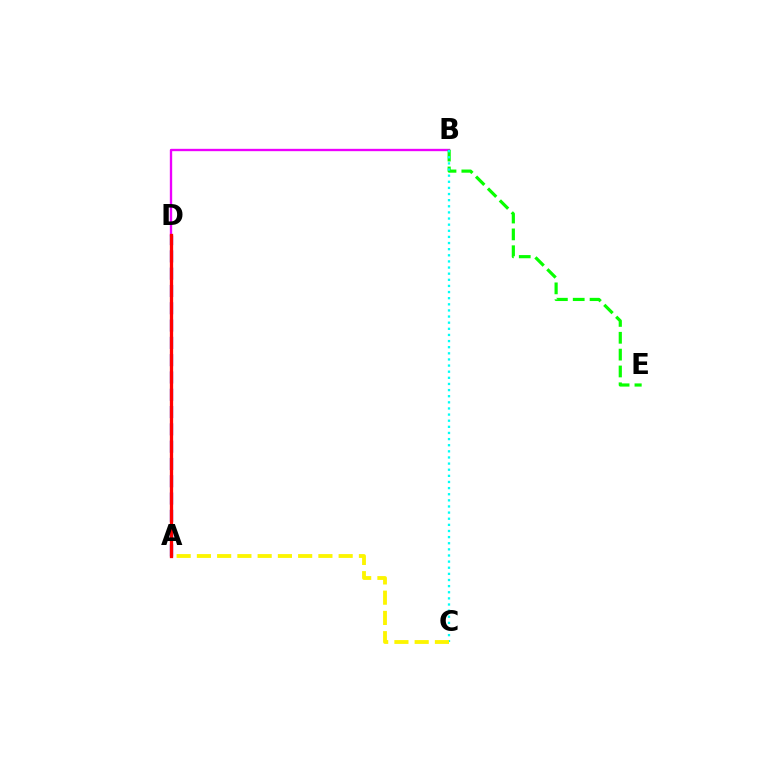{('B', 'D'): [{'color': '#ee00ff', 'line_style': 'solid', 'thickness': 1.69}], ('A', 'D'): [{'color': '#0010ff', 'line_style': 'dashed', 'thickness': 2.35}, {'color': '#ff0000', 'line_style': 'solid', 'thickness': 2.37}], ('B', 'E'): [{'color': '#08ff00', 'line_style': 'dashed', 'thickness': 2.29}], ('B', 'C'): [{'color': '#00fff6', 'line_style': 'dotted', 'thickness': 1.66}], ('A', 'C'): [{'color': '#fcf500', 'line_style': 'dashed', 'thickness': 2.75}]}